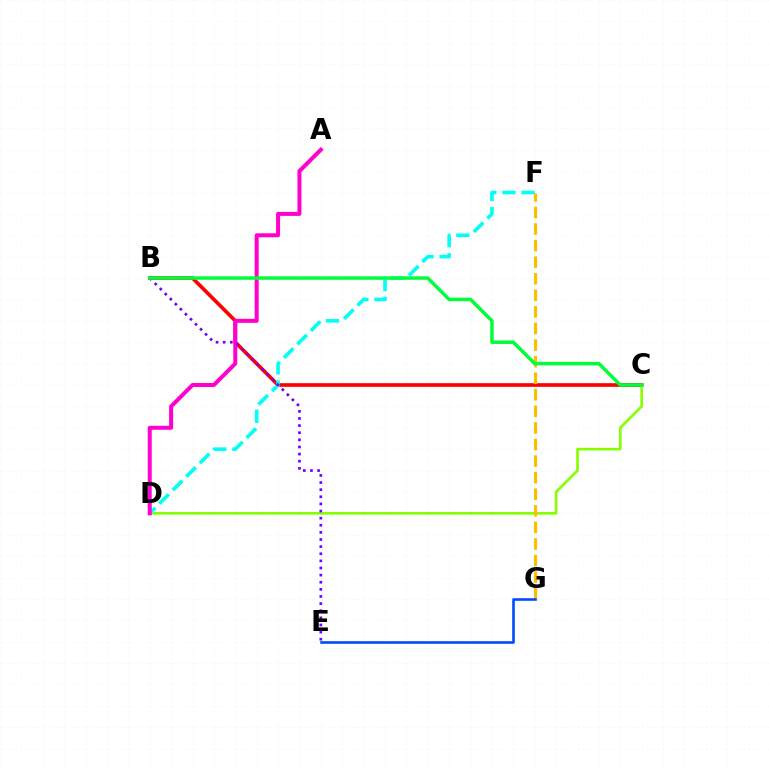{('B', 'C'): [{'color': '#ff0000', 'line_style': 'solid', 'thickness': 2.64}, {'color': '#00ff39', 'line_style': 'solid', 'thickness': 2.5}], ('C', 'D'): [{'color': '#84ff00', 'line_style': 'solid', 'thickness': 1.88}], ('D', 'F'): [{'color': '#00fff6', 'line_style': 'dashed', 'thickness': 2.59}], ('A', 'D'): [{'color': '#ff00cf', 'line_style': 'solid', 'thickness': 2.89}], ('B', 'E'): [{'color': '#7200ff', 'line_style': 'dotted', 'thickness': 1.93}], ('F', 'G'): [{'color': '#ffbd00', 'line_style': 'dashed', 'thickness': 2.25}], ('E', 'G'): [{'color': '#004bff', 'line_style': 'solid', 'thickness': 1.88}]}